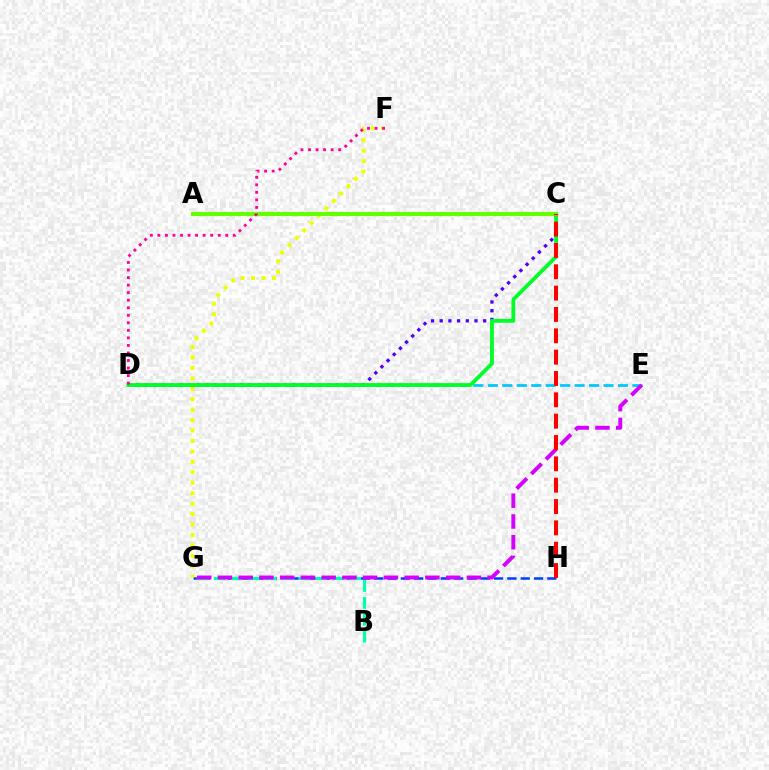{('A', 'C'): [{'color': '#ff8800', 'line_style': 'dotted', 'thickness': 2.69}, {'color': '#66ff00', 'line_style': 'solid', 'thickness': 2.97}], ('G', 'H'): [{'color': '#003fff', 'line_style': 'dashed', 'thickness': 1.81}], ('D', 'E'): [{'color': '#00c7ff', 'line_style': 'dashed', 'thickness': 1.96}], ('C', 'D'): [{'color': '#4f00ff', 'line_style': 'dotted', 'thickness': 2.36}, {'color': '#00ff27', 'line_style': 'solid', 'thickness': 2.74}], ('F', 'G'): [{'color': '#eeff00', 'line_style': 'dotted', 'thickness': 2.84}], ('B', 'G'): [{'color': '#00ffaf', 'line_style': 'dashed', 'thickness': 2.3}], ('E', 'G'): [{'color': '#d600ff', 'line_style': 'dashed', 'thickness': 2.82}], ('D', 'F'): [{'color': '#ff00a0', 'line_style': 'dotted', 'thickness': 2.05}], ('C', 'H'): [{'color': '#ff0000', 'line_style': 'dashed', 'thickness': 2.9}]}